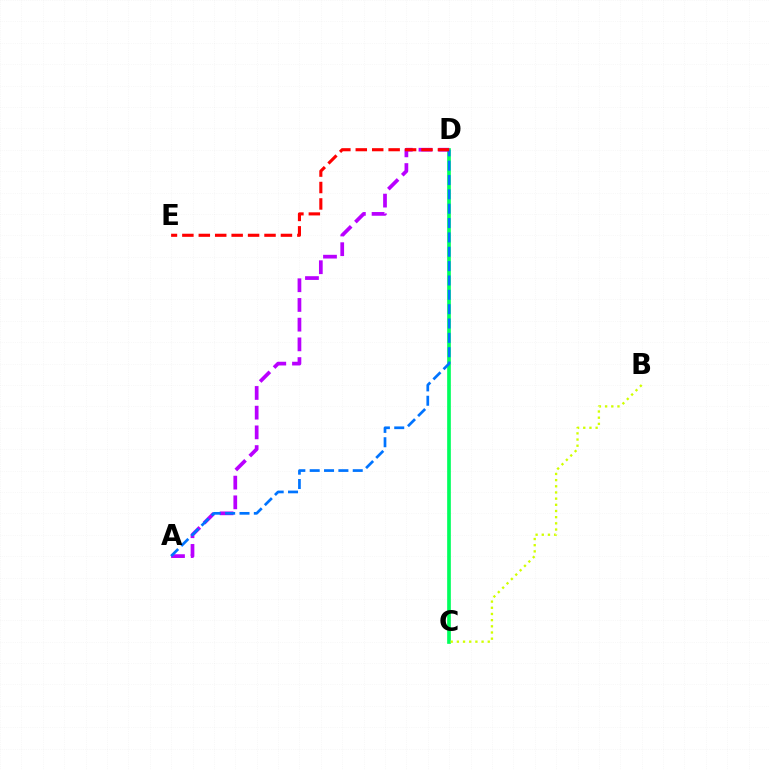{('C', 'D'): [{'color': '#00ff5c', 'line_style': 'solid', 'thickness': 2.65}], ('B', 'C'): [{'color': '#d1ff00', 'line_style': 'dotted', 'thickness': 1.68}], ('A', 'D'): [{'color': '#b900ff', 'line_style': 'dashed', 'thickness': 2.68}, {'color': '#0074ff', 'line_style': 'dashed', 'thickness': 1.95}], ('D', 'E'): [{'color': '#ff0000', 'line_style': 'dashed', 'thickness': 2.23}]}